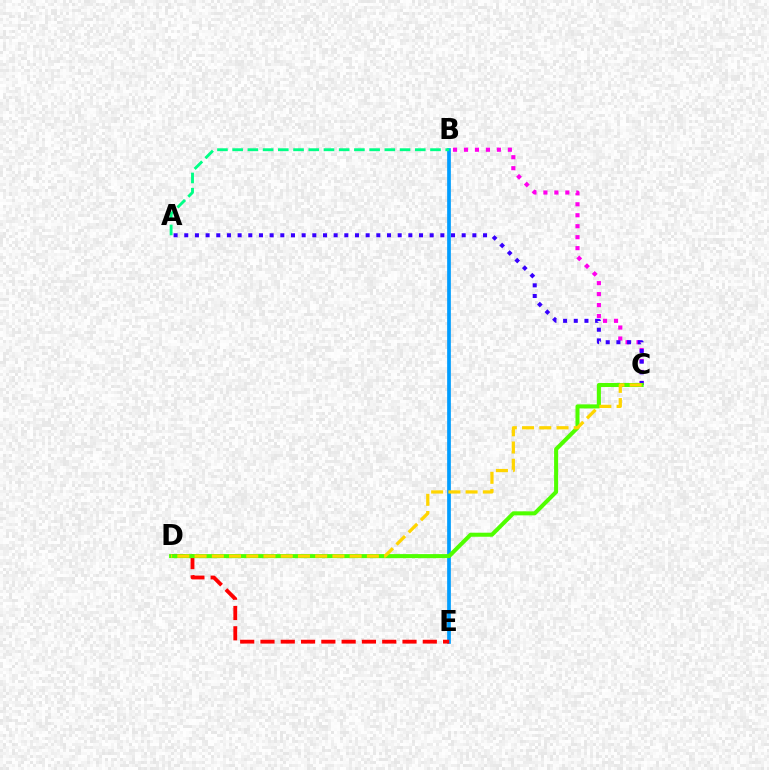{('B', 'E'): [{'color': '#009eff', 'line_style': 'solid', 'thickness': 2.67}], ('B', 'C'): [{'color': '#ff00ed', 'line_style': 'dotted', 'thickness': 2.98}], ('D', 'E'): [{'color': '#ff0000', 'line_style': 'dashed', 'thickness': 2.76}], ('A', 'C'): [{'color': '#3700ff', 'line_style': 'dotted', 'thickness': 2.9}], ('A', 'B'): [{'color': '#00ff86', 'line_style': 'dashed', 'thickness': 2.07}], ('C', 'D'): [{'color': '#4fff00', 'line_style': 'solid', 'thickness': 2.9}, {'color': '#ffd500', 'line_style': 'dashed', 'thickness': 2.34}]}